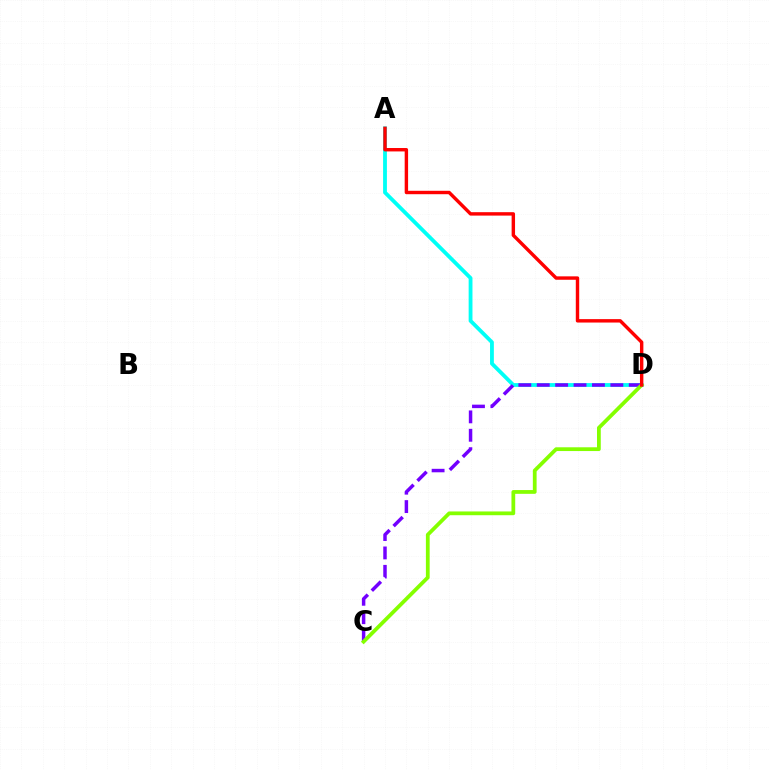{('A', 'D'): [{'color': '#00fff6', 'line_style': 'solid', 'thickness': 2.75}, {'color': '#ff0000', 'line_style': 'solid', 'thickness': 2.46}], ('C', 'D'): [{'color': '#7200ff', 'line_style': 'dashed', 'thickness': 2.5}, {'color': '#84ff00', 'line_style': 'solid', 'thickness': 2.71}]}